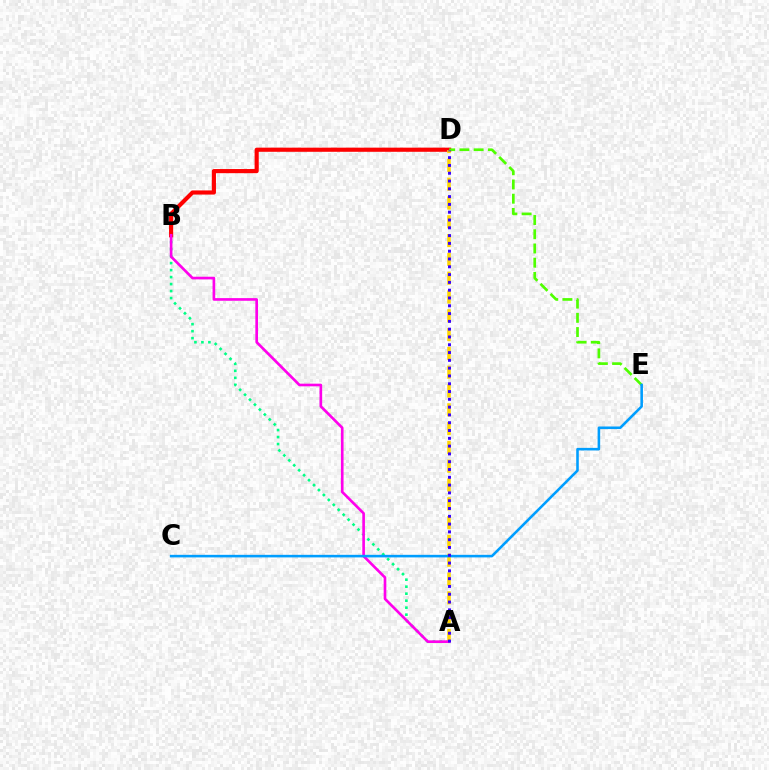{('A', 'B'): [{'color': '#00ff86', 'line_style': 'dotted', 'thickness': 1.9}, {'color': '#ff00ed', 'line_style': 'solid', 'thickness': 1.91}], ('B', 'D'): [{'color': '#ff0000', 'line_style': 'solid', 'thickness': 2.98}], ('A', 'D'): [{'color': '#ffd500', 'line_style': 'dashed', 'thickness': 2.55}, {'color': '#3700ff', 'line_style': 'dotted', 'thickness': 2.12}], ('D', 'E'): [{'color': '#4fff00', 'line_style': 'dashed', 'thickness': 1.93}], ('C', 'E'): [{'color': '#009eff', 'line_style': 'solid', 'thickness': 1.85}]}